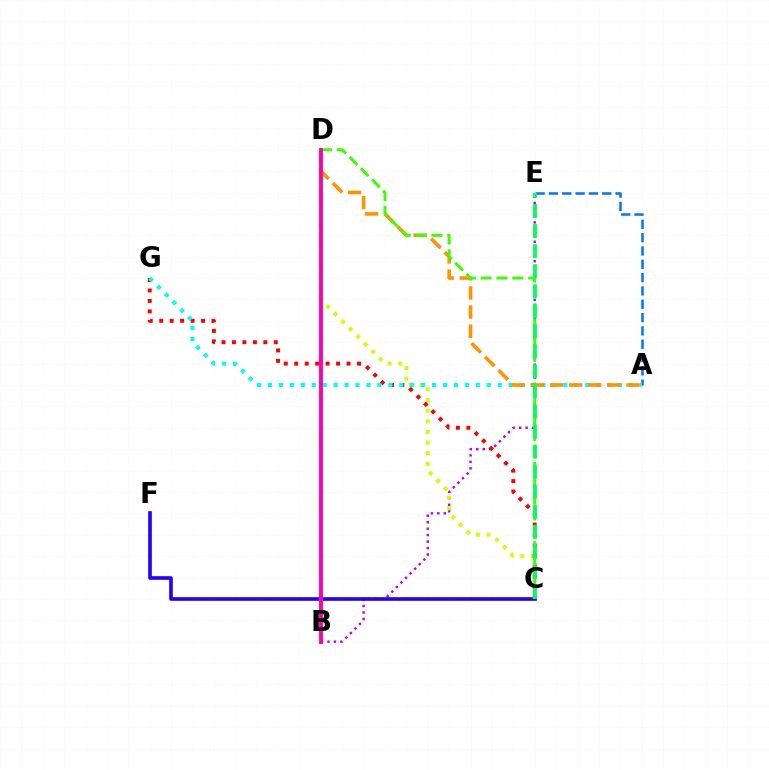{('B', 'E'): [{'color': '#b900ff', 'line_style': 'dotted', 'thickness': 1.76}], ('A', 'E'): [{'color': '#0074ff', 'line_style': 'dashed', 'thickness': 1.81}], ('C', 'F'): [{'color': '#2500ff', 'line_style': 'solid', 'thickness': 2.62}], ('C', 'D'): [{'color': '#d1ff00', 'line_style': 'dotted', 'thickness': 2.89}, {'color': '#3dff00', 'line_style': 'dashed', 'thickness': 2.16}], ('C', 'G'): [{'color': '#ff0000', 'line_style': 'dotted', 'thickness': 2.84}], ('A', 'G'): [{'color': '#00fff6', 'line_style': 'dotted', 'thickness': 2.97}], ('A', 'D'): [{'color': '#ff9400', 'line_style': 'dashed', 'thickness': 2.6}], ('C', 'E'): [{'color': '#00ff5c', 'line_style': 'dashed', 'thickness': 2.72}], ('B', 'D'): [{'color': '#ff00ac', 'line_style': 'solid', 'thickness': 2.79}]}